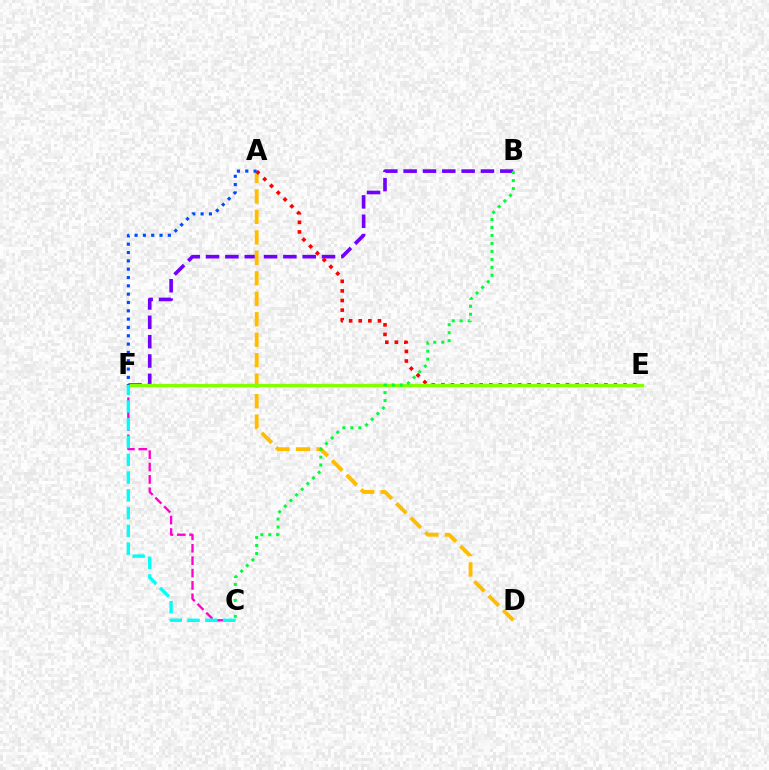{('C', 'F'): [{'color': '#ff00cf', 'line_style': 'dashed', 'thickness': 1.68}, {'color': '#00fff6', 'line_style': 'dashed', 'thickness': 2.41}], ('B', 'F'): [{'color': '#7200ff', 'line_style': 'dashed', 'thickness': 2.63}], ('A', 'D'): [{'color': '#ffbd00', 'line_style': 'dashed', 'thickness': 2.78}], ('A', 'E'): [{'color': '#ff0000', 'line_style': 'dotted', 'thickness': 2.61}], ('E', 'F'): [{'color': '#84ff00', 'line_style': 'solid', 'thickness': 2.39}], ('A', 'F'): [{'color': '#004bff', 'line_style': 'dotted', 'thickness': 2.26}], ('B', 'C'): [{'color': '#00ff39', 'line_style': 'dotted', 'thickness': 2.16}]}